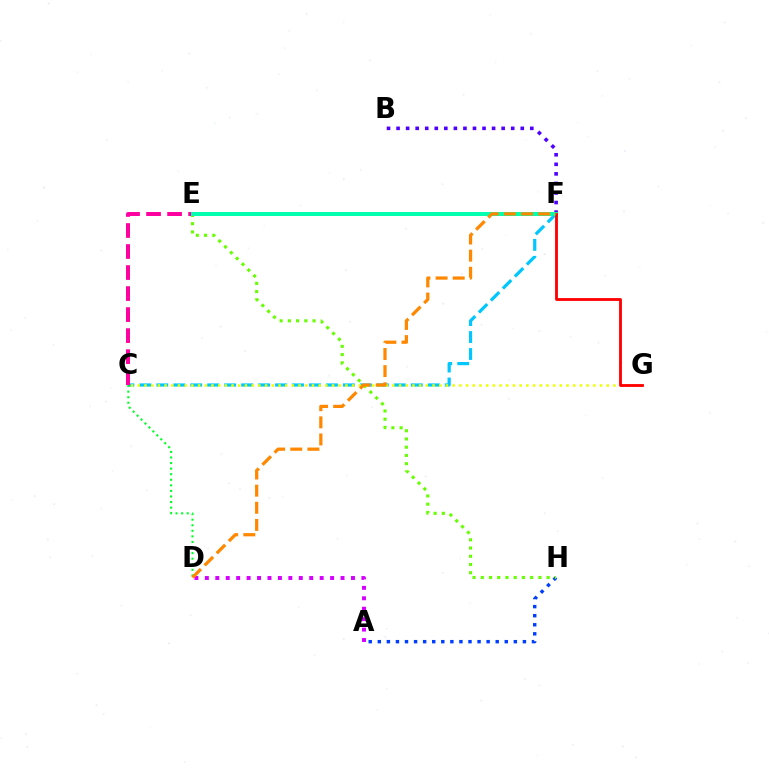{('C', 'F'): [{'color': '#00c7ff', 'line_style': 'dashed', 'thickness': 2.3}], ('A', 'D'): [{'color': '#d600ff', 'line_style': 'dotted', 'thickness': 2.84}], ('A', 'H'): [{'color': '#003fff', 'line_style': 'dotted', 'thickness': 2.46}], ('E', 'H'): [{'color': '#66ff00', 'line_style': 'dotted', 'thickness': 2.24}], ('B', 'F'): [{'color': '#4f00ff', 'line_style': 'dotted', 'thickness': 2.6}], ('C', 'E'): [{'color': '#ff00a0', 'line_style': 'dashed', 'thickness': 2.86}], ('C', 'G'): [{'color': '#eeff00', 'line_style': 'dotted', 'thickness': 1.82}], ('E', 'F'): [{'color': '#00ffaf', 'line_style': 'solid', 'thickness': 2.87}], ('C', 'D'): [{'color': '#00ff27', 'line_style': 'dotted', 'thickness': 1.51}], ('F', 'G'): [{'color': '#ff0000', 'line_style': 'solid', 'thickness': 2.03}], ('D', 'F'): [{'color': '#ff8800', 'line_style': 'dashed', 'thickness': 2.33}]}